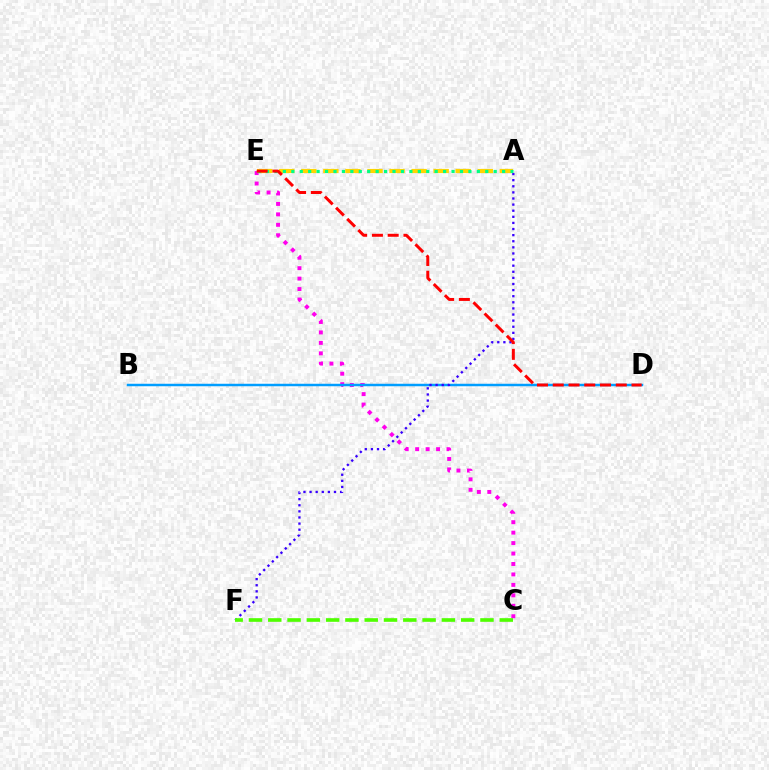{('C', 'E'): [{'color': '#ff00ed', 'line_style': 'dotted', 'thickness': 2.84}], ('B', 'D'): [{'color': '#009eff', 'line_style': 'solid', 'thickness': 1.78}], ('A', 'E'): [{'color': '#ffd500', 'line_style': 'dashed', 'thickness': 3.0}, {'color': '#00ff86', 'line_style': 'dotted', 'thickness': 2.29}], ('A', 'F'): [{'color': '#3700ff', 'line_style': 'dotted', 'thickness': 1.66}], ('D', 'E'): [{'color': '#ff0000', 'line_style': 'dashed', 'thickness': 2.14}], ('C', 'F'): [{'color': '#4fff00', 'line_style': 'dashed', 'thickness': 2.62}]}